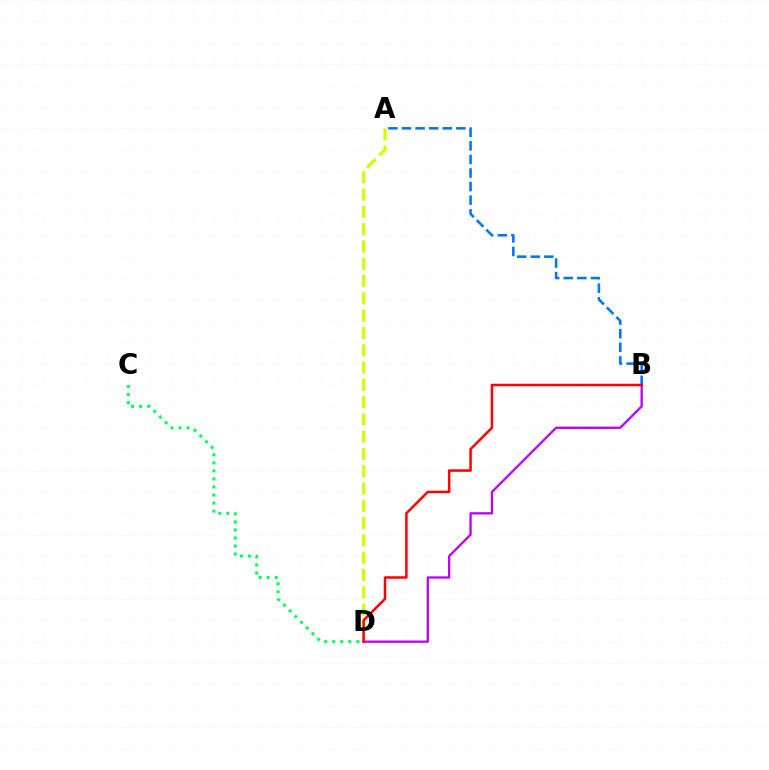{('A', 'B'): [{'color': '#0074ff', 'line_style': 'dashed', 'thickness': 1.85}], ('A', 'D'): [{'color': '#d1ff00', 'line_style': 'dashed', 'thickness': 2.35}], ('C', 'D'): [{'color': '#00ff5c', 'line_style': 'dotted', 'thickness': 2.19}], ('B', 'D'): [{'color': '#b900ff', 'line_style': 'solid', 'thickness': 1.66}, {'color': '#ff0000', 'line_style': 'solid', 'thickness': 1.8}]}